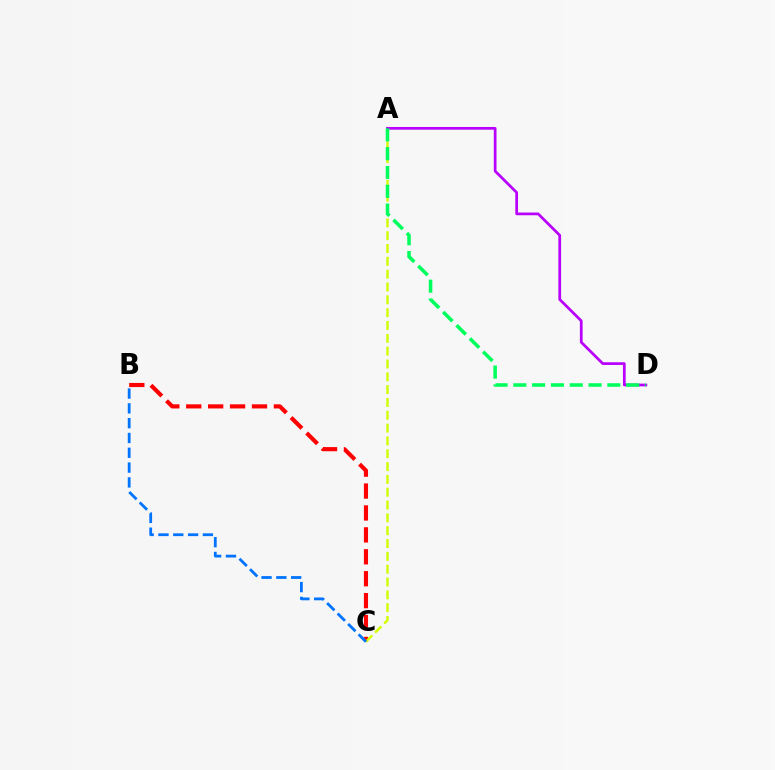{('B', 'C'): [{'color': '#ff0000', 'line_style': 'dashed', 'thickness': 2.98}, {'color': '#0074ff', 'line_style': 'dashed', 'thickness': 2.01}], ('A', 'C'): [{'color': '#d1ff00', 'line_style': 'dashed', 'thickness': 1.74}], ('A', 'D'): [{'color': '#b900ff', 'line_style': 'solid', 'thickness': 1.96}, {'color': '#00ff5c', 'line_style': 'dashed', 'thickness': 2.55}]}